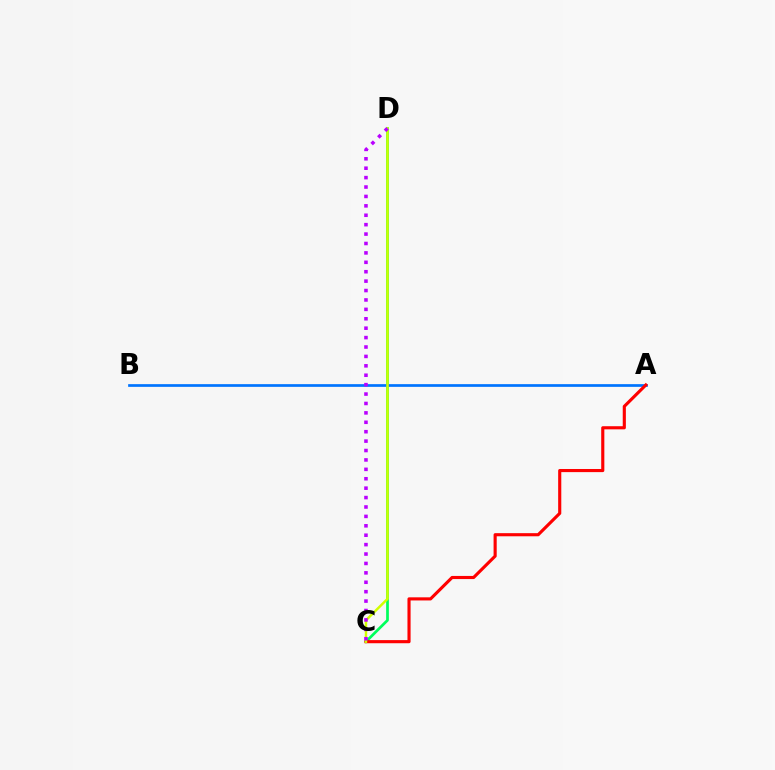{('C', 'D'): [{'color': '#00ff5c', 'line_style': 'solid', 'thickness': 1.96}, {'color': '#d1ff00', 'line_style': 'solid', 'thickness': 1.77}, {'color': '#b900ff', 'line_style': 'dotted', 'thickness': 2.56}], ('A', 'B'): [{'color': '#0074ff', 'line_style': 'solid', 'thickness': 1.95}], ('A', 'C'): [{'color': '#ff0000', 'line_style': 'solid', 'thickness': 2.25}]}